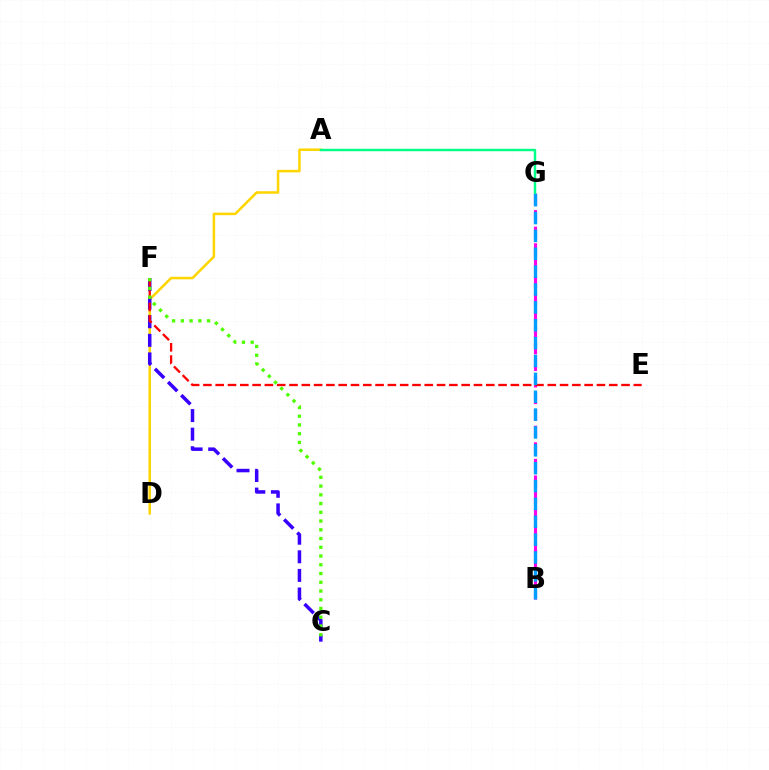{('A', 'D'): [{'color': '#ffd500', 'line_style': 'solid', 'thickness': 1.81}], ('C', 'F'): [{'color': '#3700ff', 'line_style': 'dashed', 'thickness': 2.53}, {'color': '#4fff00', 'line_style': 'dotted', 'thickness': 2.38}], ('B', 'G'): [{'color': '#ff00ed', 'line_style': 'dashed', 'thickness': 2.25}, {'color': '#009eff', 'line_style': 'dashed', 'thickness': 2.43}], ('A', 'G'): [{'color': '#00ff86', 'line_style': 'solid', 'thickness': 1.77}], ('E', 'F'): [{'color': '#ff0000', 'line_style': 'dashed', 'thickness': 1.67}]}